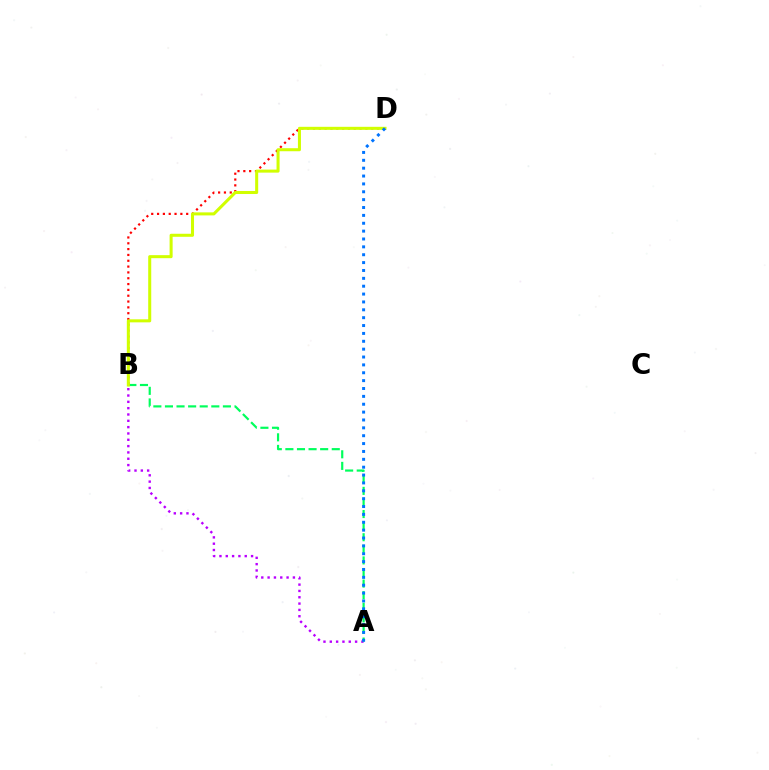{('A', 'B'): [{'color': '#b900ff', 'line_style': 'dotted', 'thickness': 1.72}, {'color': '#00ff5c', 'line_style': 'dashed', 'thickness': 1.57}], ('B', 'D'): [{'color': '#ff0000', 'line_style': 'dotted', 'thickness': 1.58}, {'color': '#d1ff00', 'line_style': 'solid', 'thickness': 2.19}], ('A', 'D'): [{'color': '#0074ff', 'line_style': 'dotted', 'thickness': 2.14}]}